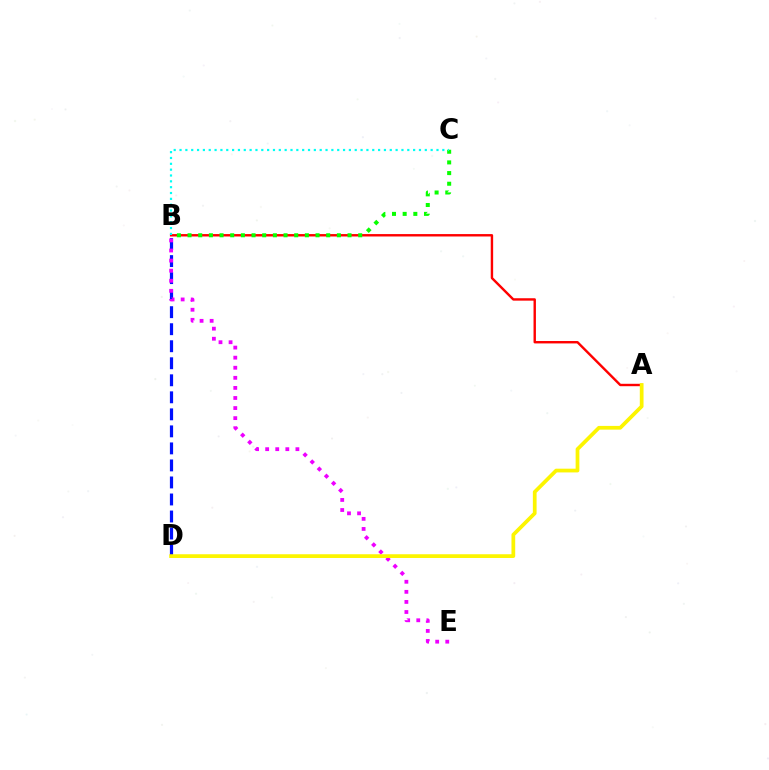{('B', 'D'): [{'color': '#0010ff', 'line_style': 'dashed', 'thickness': 2.31}], ('A', 'B'): [{'color': '#ff0000', 'line_style': 'solid', 'thickness': 1.73}], ('B', 'C'): [{'color': '#08ff00', 'line_style': 'dotted', 'thickness': 2.9}, {'color': '#00fff6', 'line_style': 'dotted', 'thickness': 1.59}], ('B', 'E'): [{'color': '#ee00ff', 'line_style': 'dotted', 'thickness': 2.74}], ('A', 'D'): [{'color': '#fcf500', 'line_style': 'solid', 'thickness': 2.69}]}